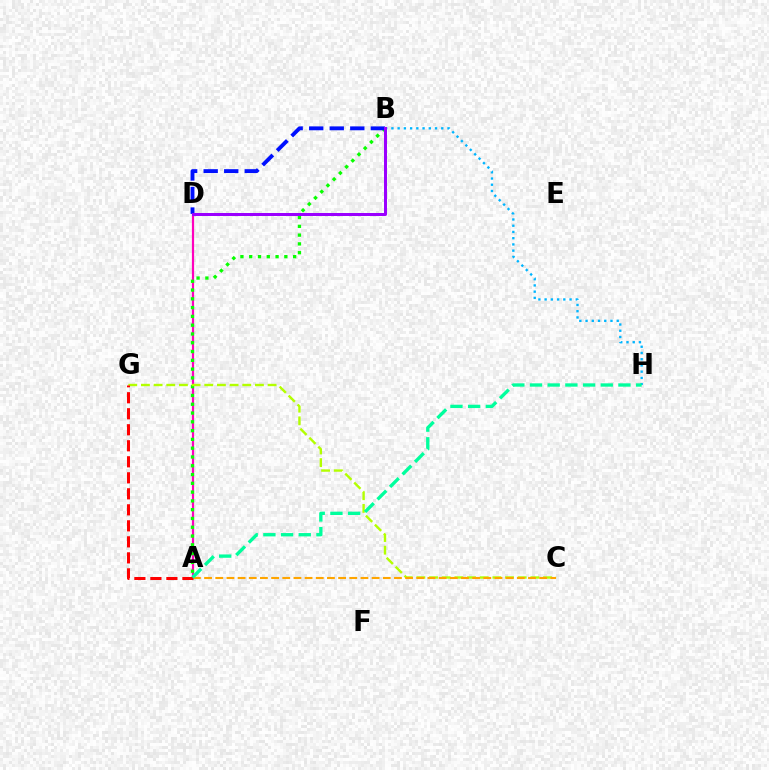{('A', 'D'): [{'color': '#ff00bd', 'line_style': 'solid', 'thickness': 1.58}], ('B', 'H'): [{'color': '#00b5ff', 'line_style': 'dotted', 'thickness': 1.69}], ('A', 'B'): [{'color': '#08ff00', 'line_style': 'dotted', 'thickness': 2.39}], ('C', 'G'): [{'color': '#b3ff00', 'line_style': 'dashed', 'thickness': 1.72}], ('B', 'D'): [{'color': '#0010ff', 'line_style': 'dashed', 'thickness': 2.79}, {'color': '#9b00ff', 'line_style': 'solid', 'thickness': 2.16}], ('A', 'C'): [{'color': '#ffa500', 'line_style': 'dashed', 'thickness': 1.52}], ('A', 'G'): [{'color': '#ff0000', 'line_style': 'dashed', 'thickness': 2.17}], ('A', 'H'): [{'color': '#00ff9d', 'line_style': 'dashed', 'thickness': 2.4}]}